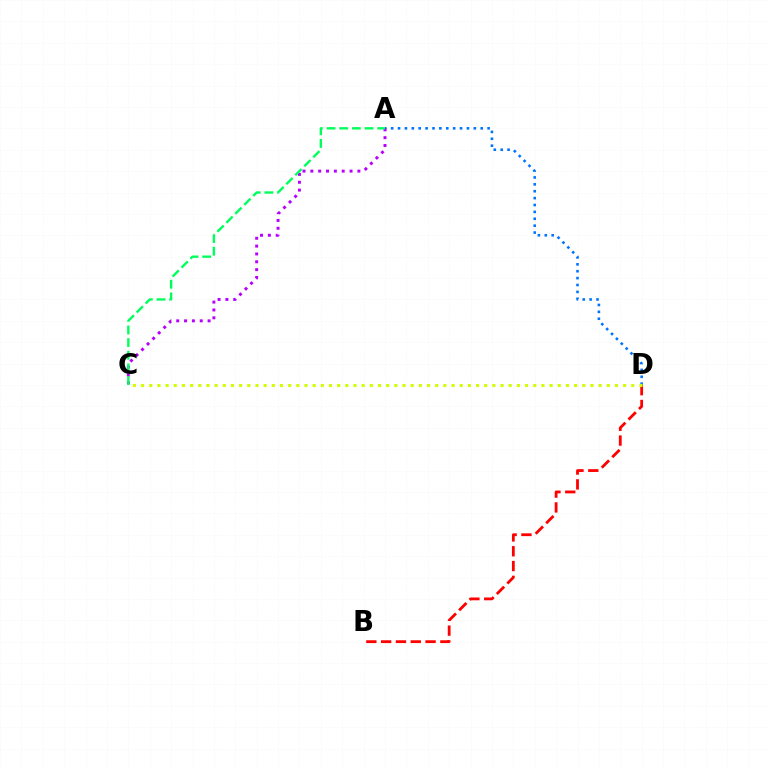{('B', 'D'): [{'color': '#ff0000', 'line_style': 'dashed', 'thickness': 2.01}], ('A', 'D'): [{'color': '#0074ff', 'line_style': 'dotted', 'thickness': 1.87}], ('A', 'C'): [{'color': '#b900ff', 'line_style': 'dotted', 'thickness': 2.13}, {'color': '#00ff5c', 'line_style': 'dashed', 'thickness': 1.72}], ('C', 'D'): [{'color': '#d1ff00', 'line_style': 'dotted', 'thickness': 2.22}]}